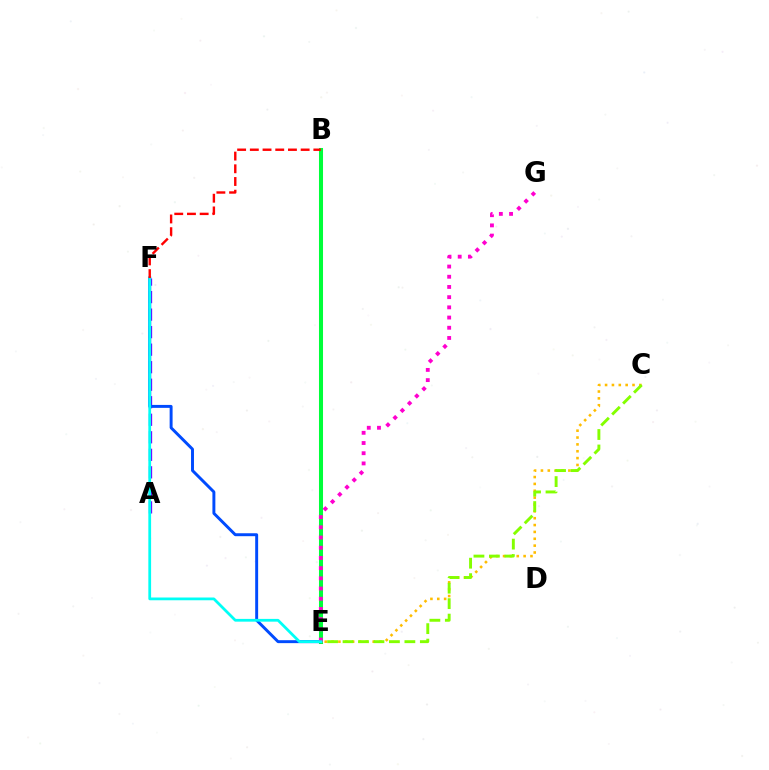{('A', 'F'): [{'color': '#7200ff', 'line_style': 'dashed', 'thickness': 2.38}], ('C', 'E'): [{'color': '#ffbd00', 'line_style': 'dotted', 'thickness': 1.86}, {'color': '#84ff00', 'line_style': 'dashed', 'thickness': 2.1}], ('B', 'E'): [{'color': '#00ff39', 'line_style': 'solid', 'thickness': 2.91}], ('E', 'F'): [{'color': '#004bff', 'line_style': 'solid', 'thickness': 2.12}, {'color': '#00fff6', 'line_style': 'solid', 'thickness': 1.99}], ('E', 'G'): [{'color': '#ff00cf', 'line_style': 'dotted', 'thickness': 2.77}], ('B', 'F'): [{'color': '#ff0000', 'line_style': 'dashed', 'thickness': 1.73}]}